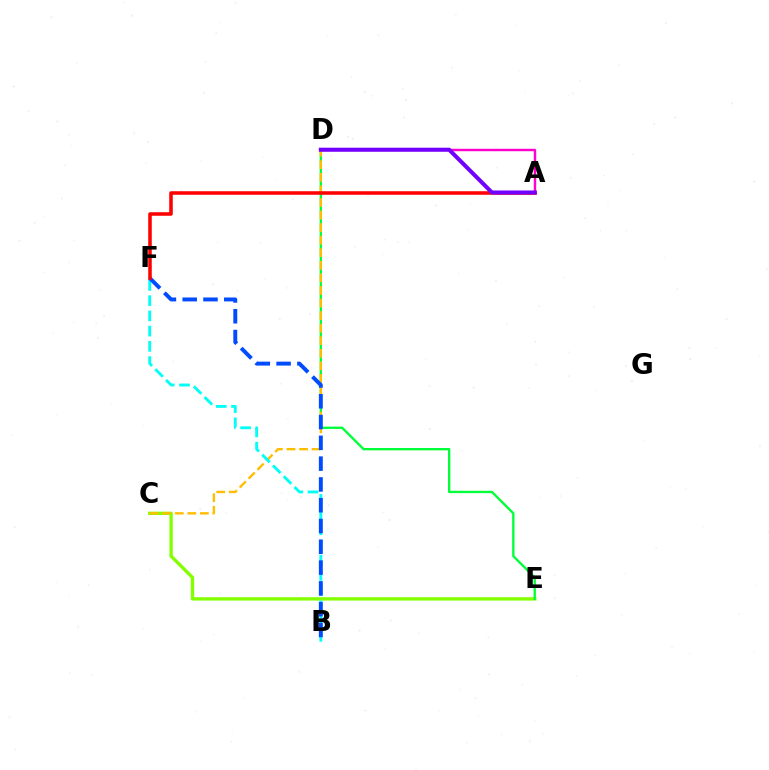{('C', 'E'): [{'color': '#84ff00', 'line_style': 'solid', 'thickness': 2.42}], ('D', 'E'): [{'color': '#00ff39', 'line_style': 'solid', 'thickness': 1.69}], ('C', 'D'): [{'color': '#ffbd00', 'line_style': 'dashed', 'thickness': 1.71}], ('B', 'F'): [{'color': '#00fff6', 'line_style': 'dashed', 'thickness': 2.07}, {'color': '#004bff', 'line_style': 'dashed', 'thickness': 2.82}], ('A', 'D'): [{'color': '#ff00cf', 'line_style': 'solid', 'thickness': 1.75}, {'color': '#7200ff', 'line_style': 'solid', 'thickness': 2.91}], ('A', 'F'): [{'color': '#ff0000', 'line_style': 'solid', 'thickness': 2.55}]}